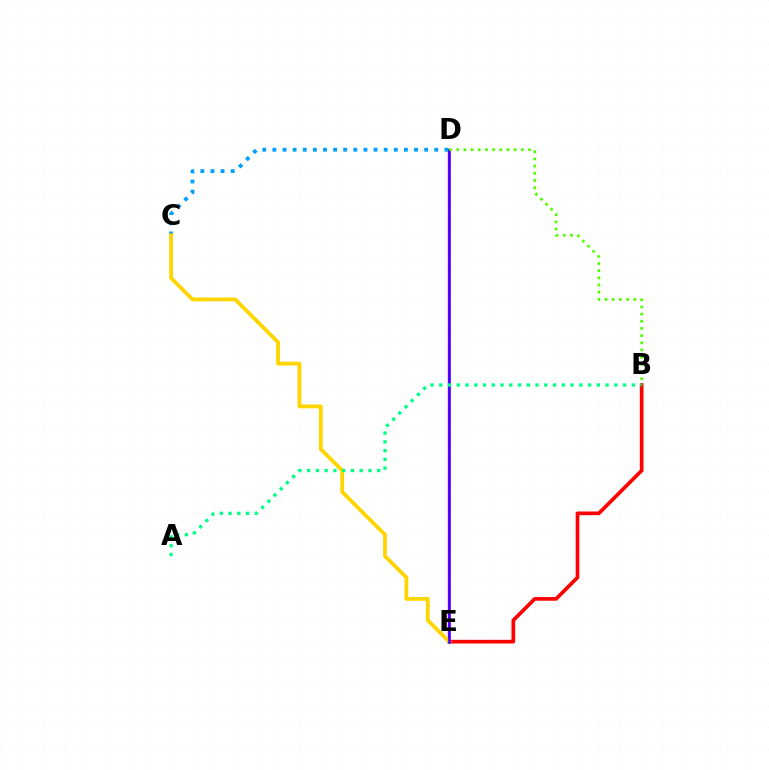{('D', 'E'): [{'color': '#ff00ed', 'line_style': 'solid', 'thickness': 1.77}, {'color': '#3700ff', 'line_style': 'solid', 'thickness': 1.85}], ('C', 'D'): [{'color': '#009eff', 'line_style': 'dotted', 'thickness': 2.75}], ('B', 'E'): [{'color': '#ff0000', 'line_style': 'solid', 'thickness': 2.65}], ('C', 'E'): [{'color': '#ffd500', 'line_style': 'solid', 'thickness': 2.75}], ('A', 'B'): [{'color': '#00ff86', 'line_style': 'dotted', 'thickness': 2.38}], ('B', 'D'): [{'color': '#4fff00', 'line_style': 'dotted', 'thickness': 1.95}]}